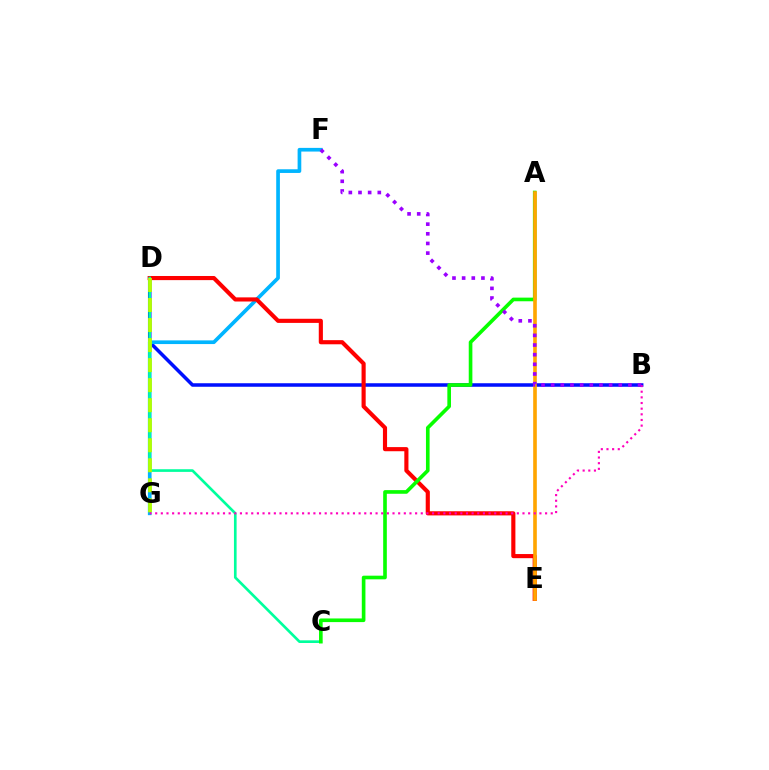{('B', 'D'): [{'color': '#0010ff', 'line_style': 'solid', 'thickness': 2.54}], ('F', 'G'): [{'color': '#00b5ff', 'line_style': 'solid', 'thickness': 2.65}], ('D', 'E'): [{'color': '#ff0000', 'line_style': 'solid', 'thickness': 2.97}], ('C', 'D'): [{'color': '#00ff9d', 'line_style': 'solid', 'thickness': 1.91}], ('A', 'C'): [{'color': '#08ff00', 'line_style': 'solid', 'thickness': 2.62}], ('A', 'E'): [{'color': '#ffa500', 'line_style': 'solid', 'thickness': 2.62}], ('D', 'G'): [{'color': '#b3ff00', 'line_style': 'dashed', 'thickness': 2.72}], ('B', 'G'): [{'color': '#ff00bd', 'line_style': 'dotted', 'thickness': 1.54}], ('B', 'F'): [{'color': '#9b00ff', 'line_style': 'dotted', 'thickness': 2.62}]}